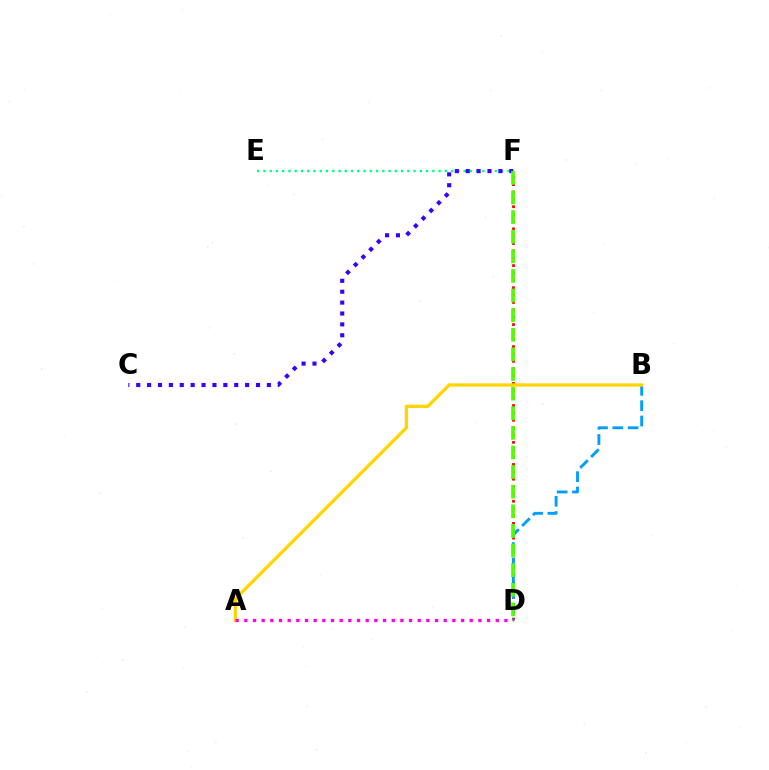{('E', 'F'): [{'color': '#00ff86', 'line_style': 'dotted', 'thickness': 1.7}], ('D', 'F'): [{'color': '#ff0000', 'line_style': 'dotted', 'thickness': 2.0}, {'color': '#4fff00', 'line_style': 'dashed', 'thickness': 2.66}], ('B', 'D'): [{'color': '#009eff', 'line_style': 'dashed', 'thickness': 2.08}], ('A', 'B'): [{'color': '#ffd500', 'line_style': 'solid', 'thickness': 2.38}], ('A', 'D'): [{'color': '#ff00ed', 'line_style': 'dotted', 'thickness': 2.36}], ('C', 'F'): [{'color': '#3700ff', 'line_style': 'dotted', 'thickness': 2.96}]}